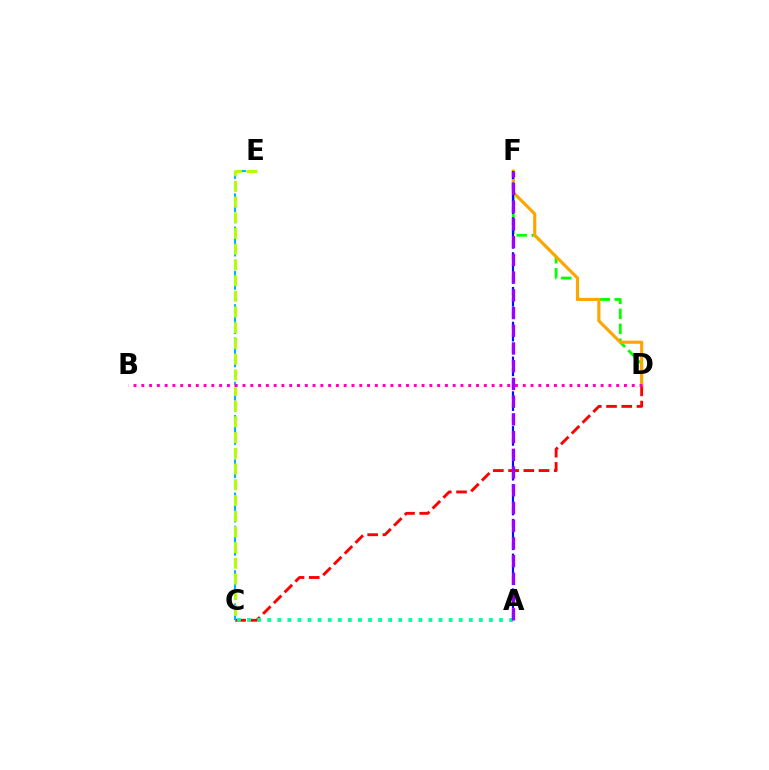{('C', 'D'): [{'color': '#ff0000', 'line_style': 'dashed', 'thickness': 2.07}], ('D', 'F'): [{'color': '#08ff00', 'line_style': 'dashed', 'thickness': 2.03}, {'color': '#ffa500', 'line_style': 'solid', 'thickness': 2.25}], ('A', 'C'): [{'color': '#00ff9d', 'line_style': 'dotted', 'thickness': 2.74}], ('A', 'F'): [{'color': '#0010ff', 'line_style': 'dashed', 'thickness': 1.58}, {'color': '#9b00ff', 'line_style': 'dashed', 'thickness': 2.41}], ('C', 'E'): [{'color': '#00b5ff', 'line_style': 'dashed', 'thickness': 1.51}, {'color': '#b3ff00', 'line_style': 'dashed', 'thickness': 2.13}], ('B', 'D'): [{'color': '#ff00bd', 'line_style': 'dotted', 'thickness': 2.12}]}